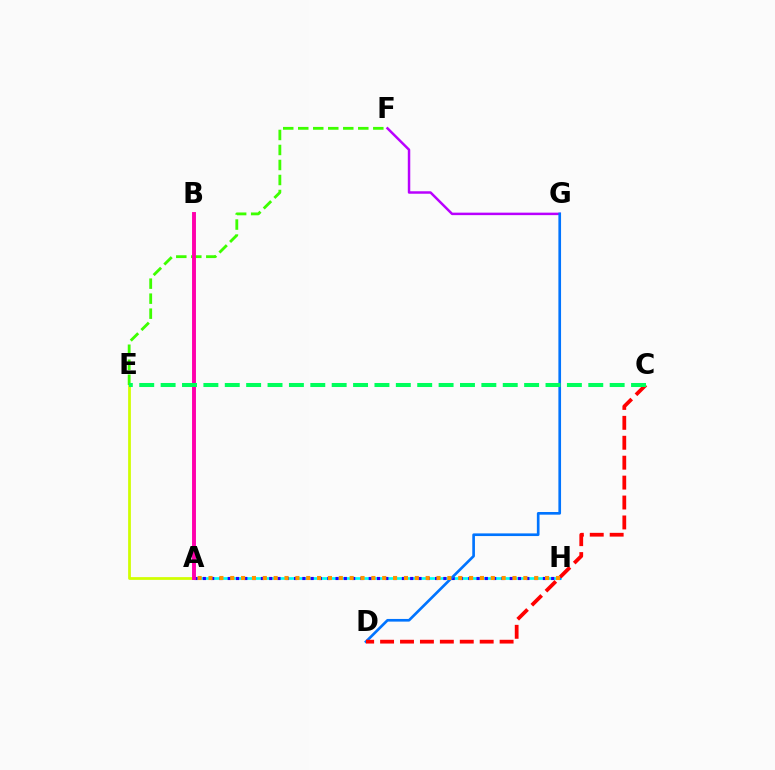{('A', 'E'): [{'color': '#d1ff00', 'line_style': 'solid', 'thickness': 1.98}], ('F', 'G'): [{'color': '#b900ff', 'line_style': 'solid', 'thickness': 1.78}], ('A', 'H'): [{'color': '#00fff6', 'line_style': 'solid', 'thickness': 1.95}, {'color': '#2500ff', 'line_style': 'dotted', 'thickness': 2.25}, {'color': '#ff9400', 'line_style': 'dotted', 'thickness': 2.95}], ('E', 'F'): [{'color': '#3dff00', 'line_style': 'dashed', 'thickness': 2.04}], ('A', 'B'): [{'color': '#ff00ac', 'line_style': 'solid', 'thickness': 2.82}], ('D', 'G'): [{'color': '#0074ff', 'line_style': 'solid', 'thickness': 1.92}], ('C', 'D'): [{'color': '#ff0000', 'line_style': 'dashed', 'thickness': 2.71}], ('C', 'E'): [{'color': '#00ff5c', 'line_style': 'dashed', 'thickness': 2.9}]}